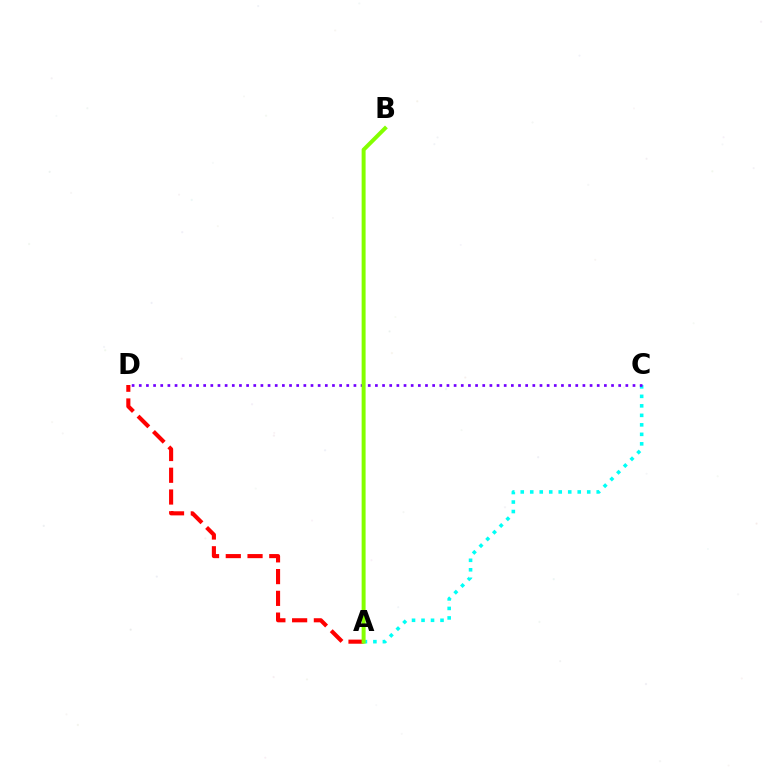{('A', 'C'): [{'color': '#00fff6', 'line_style': 'dotted', 'thickness': 2.58}], ('C', 'D'): [{'color': '#7200ff', 'line_style': 'dotted', 'thickness': 1.94}], ('A', 'D'): [{'color': '#ff0000', 'line_style': 'dashed', 'thickness': 2.95}], ('A', 'B'): [{'color': '#84ff00', 'line_style': 'solid', 'thickness': 2.86}]}